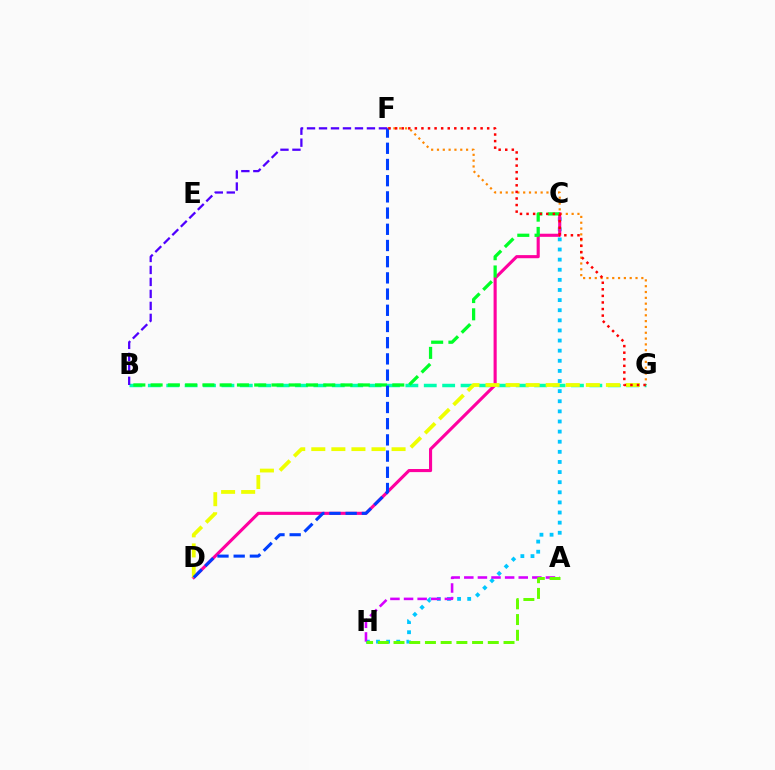{('F', 'G'): [{'color': '#ff8800', 'line_style': 'dotted', 'thickness': 1.58}, {'color': '#ff0000', 'line_style': 'dotted', 'thickness': 1.79}], ('B', 'G'): [{'color': '#00ffaf', 'line_style': 'dashed', 'thickness': 2.5}], ('C', 'H'): [{'color': '#00c7ff', 'line_style': 'dotted', 'thickness': 2.75}], ('A', 'H'): [{'color': '#d600ff', 'line_style': 'dashed', 'thickness': 1.85}, {'color': '#66ff00', 'line_style': 'dashed', 'thickness': 2.13}], ('C', 'D'): [{'color': '#ff00a0', 'line_style': 'solid', 'thickness': 2.24}], ('B', 'C'): [{'color': '#00ff27', 'line_style': 'dashed', 'thickness': 2.35}], ('D', 'G'): [{'color': '#eeff00', 'line_style': 'dashed', 'thickness': 2.73}], ('D', 'F'): [{'color': '#003fff', 'line_style': 'dashed', 'thickness': 2.2}], ('B', 'F'): [{'color': '#4f00ff', 'line_style': 'dashed', 'thickness': 1.63}]}